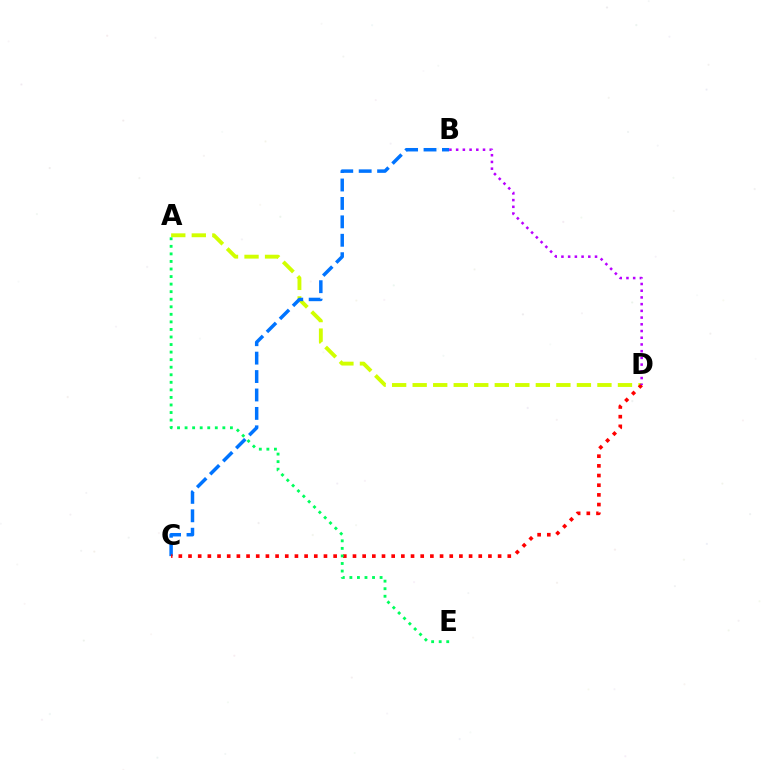{('A', 'D'): [{'color': '#d1ff00', 'line_style': 'dashed', 'thickness': 2.79}], ('B', 'C'): [{'color': '#0074ff', 'line_style': 'dashed', 'thickness': 2.5}], ('C', 'D'): [{'color': '#ff0000', 'line_style': 'dotted', 'thickness': 2.63}], ('A', 'E'): [{'color': '#00ff5c', 'line_style': 'dotted', 'thickness': 2.05}], ('B', 'D'): [{'color': '#b900ff', 'line_style': 'dotted', 'thickness': 1.82}]}